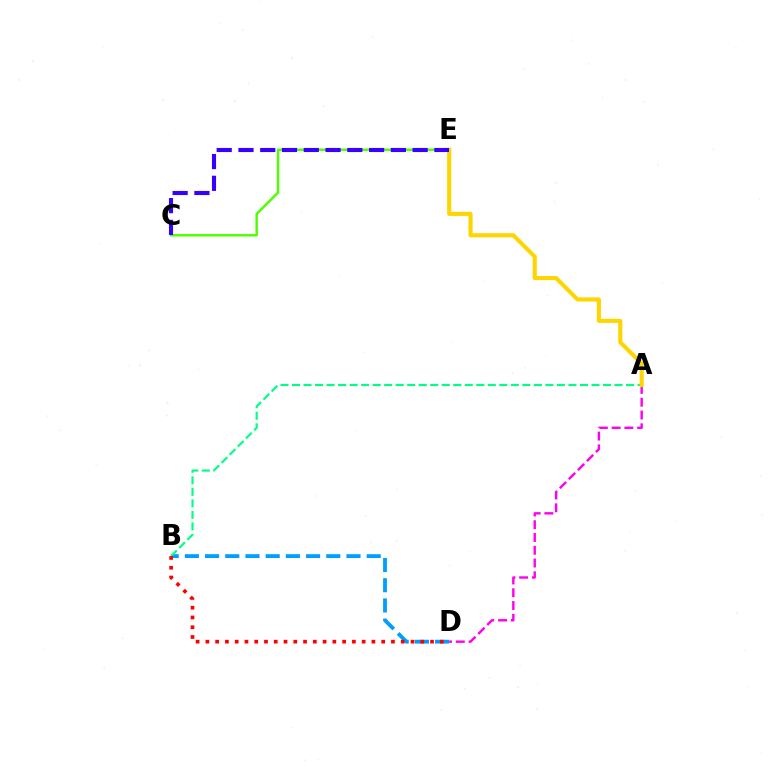{('B', 'D'): [{'color': '#009eff', 'line_style': 'dashed', 'thickness': 2.74}, {'color': '#ff0000', 'line_style': 'dotted', 'thickness': 2.65}], ('C', 'E'): [{'color': '#4fff00', 'line_style': 'solid', 'thickness': 1.74}, {'color': '#3700ff', 'line_style': 'dashed', 'thickness': 2.96}], ('A', 'B'): [{'color': '#00ff86', 'line_style': 'dashed', 'thickness': 1.56}], ('A', 'D'): [{'color': '#ff00ed', 'line_style': 'dashed', 'thickness': 1.74}], ('A', 'E'): [{'color': '#ffd500', 'line_style': 'solid', 'thickness': 2.95}]}